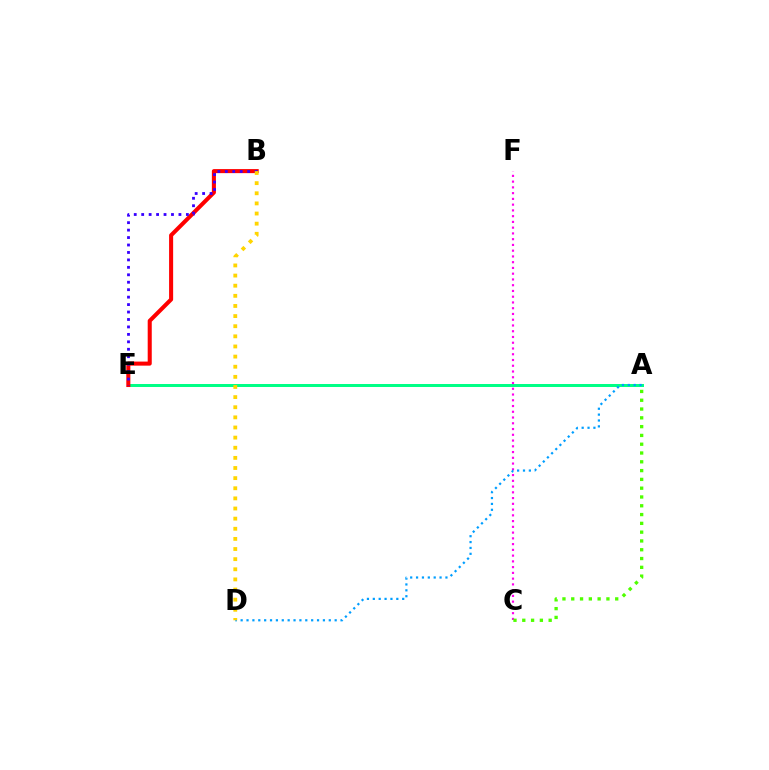{('A', 'E'): [{'color': '#00ff86', 'line_style': 'solid', 'thickness': 2.15}], ('C', 'F'): [{'color': '#ff00ed', 'line_style': 'dotted', 'thickness': 1.56}], ('B', 'E'): [{'color': '#ff0000', 'line_style': 'solid', 'thickness': 2.92}, {'color': '#3700ff', 'line_style': 'dotted', 'thickness': 2.02}], ('A', 'C'): [{'color': '#4fff00', 'line_style': 'dotted', 'thickness': 2.39}], ('A', 'D'): [{'color': '#009eff', 'line_style': 'dotted', 'thickness': 1.6}], ('B', 'D'): [{'color': '#ffd500', 'line_style': 'dotted', 'thickness': 2.75}]}